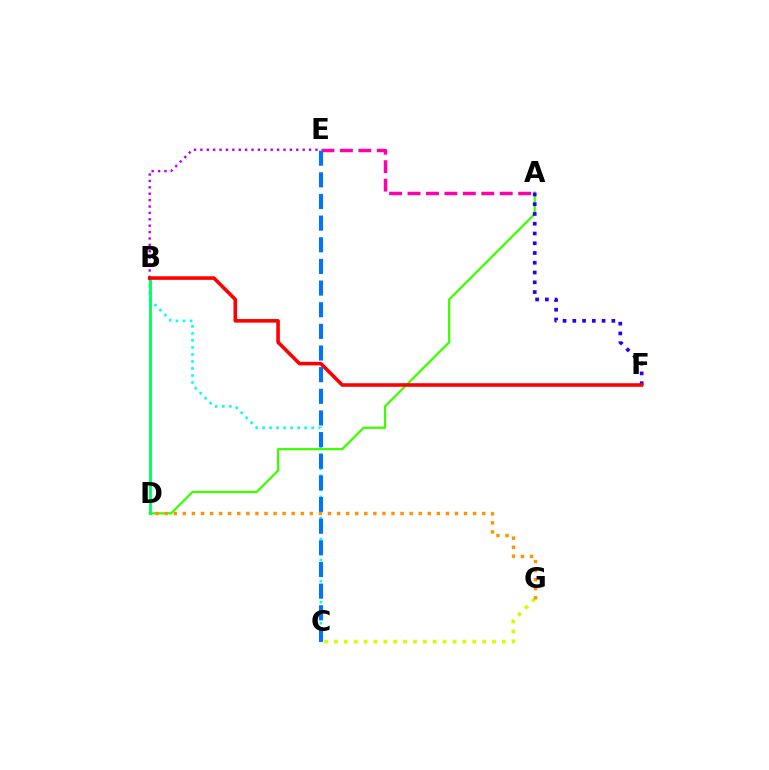{('B', 'C'): [{'color': '#00fff6', 'line_style': 'dotted', 'thickness': 1.91}], ('C', 'G'): [{'color': '#d1ff00', 'line_style': 'dotted', 'thickness': 2.68}], ('B', 'E'): [{'color': '#b900ff', 'line_style': 'dotted', 'thickness': 1.74}], ('A', 'D'): [{'color': '#3dff00', 'line_style': 'solid', 'thickness': 1.63}], ('B', 'D'): [{'color': '#00ff5c', 'line_style': 'solid', 'thickness': 2.07}], ('A', 'E'): [{'color': '#ff00ac', 'line_style': 'dashed', 'thickness': 2.5}], ('C', 'E'): [{'color': '#0074ff', 'line_style': 'dashed', 'thickness': 2.94}], ('A', 'F'): [{'color': '#2500ff', 'line_style': 'dotted', 'thickness': 2.65}], ('B', 'F'): [{'color': '#ff0000', 'line_style': 'solid', 'thickness': 2.58}], ('D', 'G'): [{'color': '#ff9400', 'line_style': 'dotted', 'thickness': 2.46}]}